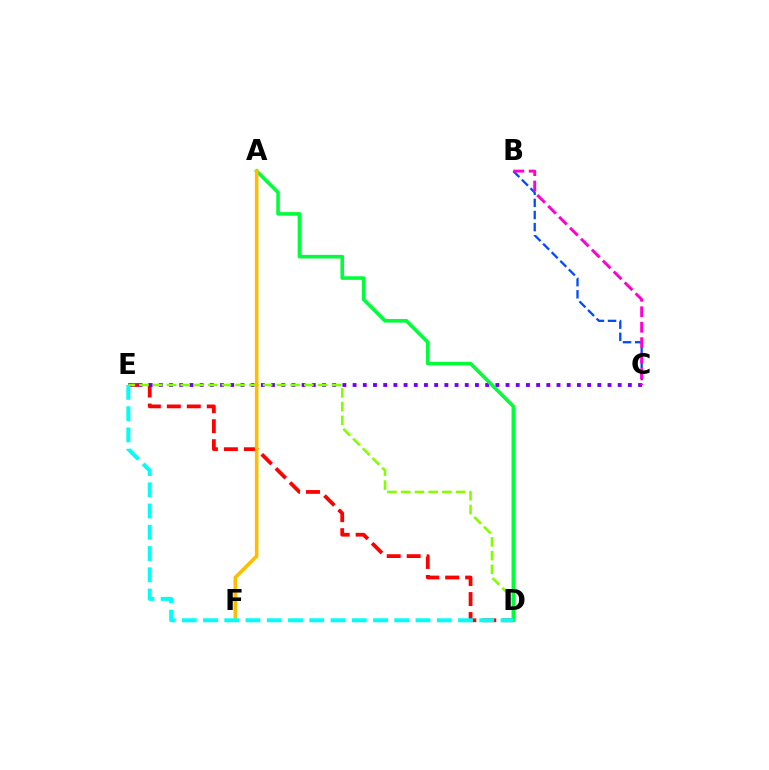{('D', 'E'): [{'color': '#ff0000', 'line_style': 'dashed', 'thickness': 2.71}, {'color': '#84ff00', 'line_style': 'dashed', 'thickness': 1.87}, {'color': '#00fff6', 'line_style': 'dashed', 'thickness': 2.89}], ('B', 'C'): [{'color': '#004bff', 'line_style': 'dashed', 'thickness': 1.65}, {'color': '#ff00cf', 'line_style': 'dashed', 'thickness': 2.1}], ('C', 'E'): [{'color': '#7200ff', 'line_style': 'dotted', 'thickness': 2.77}], ('A', 'D'): [{'color': '#00ff39', 'line_style': 'solid', 'thickness': 2.58}], ('A', 'F'): [{'color': '#ffbd00', 'line_style': 'solid', 'thickness': 2.59}]}